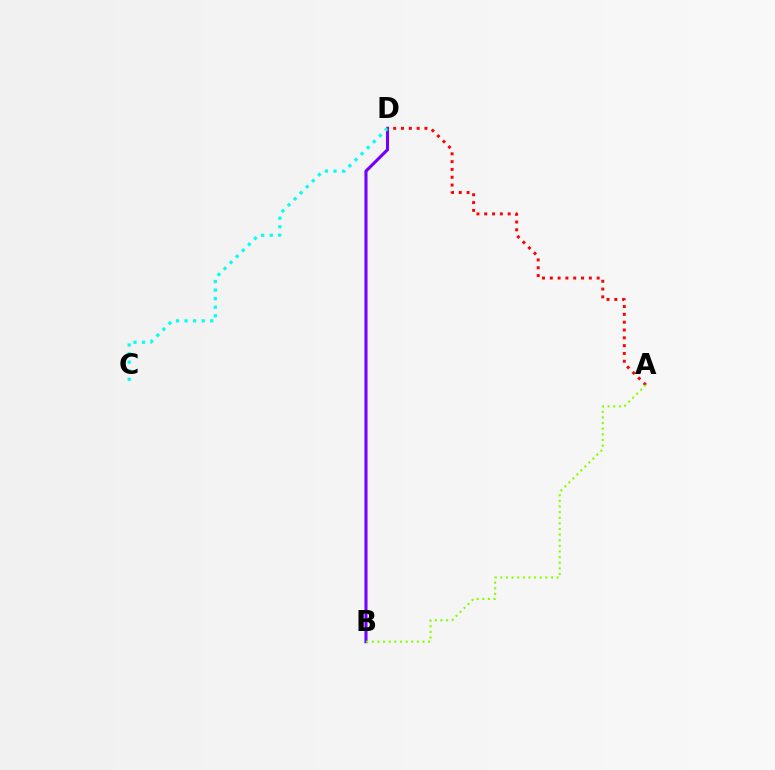{('B', 'D'): [{'color': '#7200ff', 'line_style': 'solid', 'thickness': 2.21}], ('C', 'D'): [{'color': '#00fff6', 'line_style': 'dotted', 'thickness': 2.33}], ('A', 'D'): [{'color': '#ff0000', 'line_style': 'dotted', 'thickness': 2.12}], ('A', 'B'): [{'color': '#84ff00', 'line_style': 'dotted', 'thickness': 1.53}]}